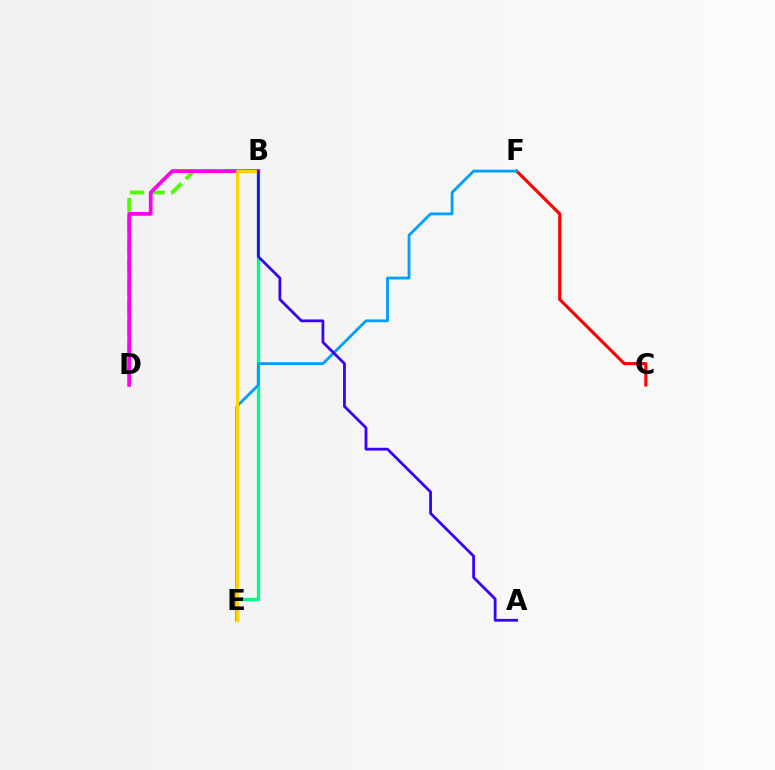{('B', 'D'): [{'color': '#4fff00', 'line_style': 'dashed', 'thickness': 2.78}, {'color': '#ff00ed', 'line_style': 'solid', 'thickness': 2.68}], ('B', 'E'): [{'color': '#00ff86', 'line_style': 'solid', 'thickness': 2.4}, {'color': '#ffd500', 'line_style': 'solid', 'thickness': 2.2}], ('C', 'F'): [{'color': '#ff0000', 'line_style': 'solid', 'thickness': 2.23}], ('E', 'F'): [{'color': '#009eff', 'line_style': 'solid', 'thickness': 2.02}], ('A', 'B'): [{'color': '#3700ff', 'line_style': 'solid', 'thickness': 2.0}]}